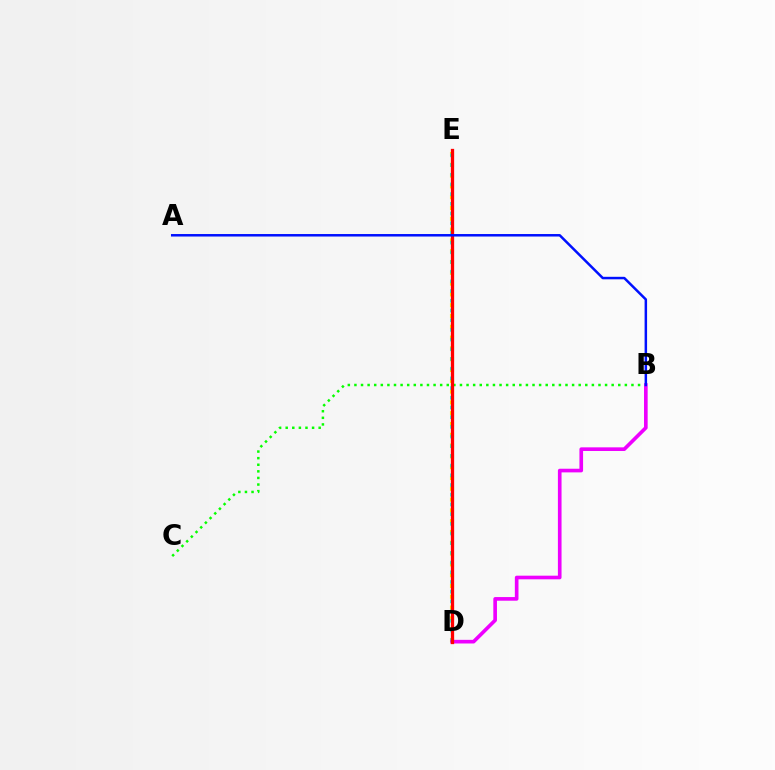{('B', 'C'): [{'color': '#08ff00', 'line_style': 'dotted', 'thickness': 1.79}], ('D', 'E'): [{'color': '#fcf500', 'line_style': 'dotted', 'thickness': 2.93}, {'color': '#00fff6', 'line_style': 'dotted', 'thickness': 2.63}, {'color': '#ff0000', 'line_style': 'solid', 'thickness': 2.37}], ('B', 'D'): [{'color': '#ee00ff', 'line_style': 'solid', 'thickness': 2.62}], ('A', 'B'): [{'color': '#0010ff', 'line_style': 'solid', 'thickness': 1.8}]}